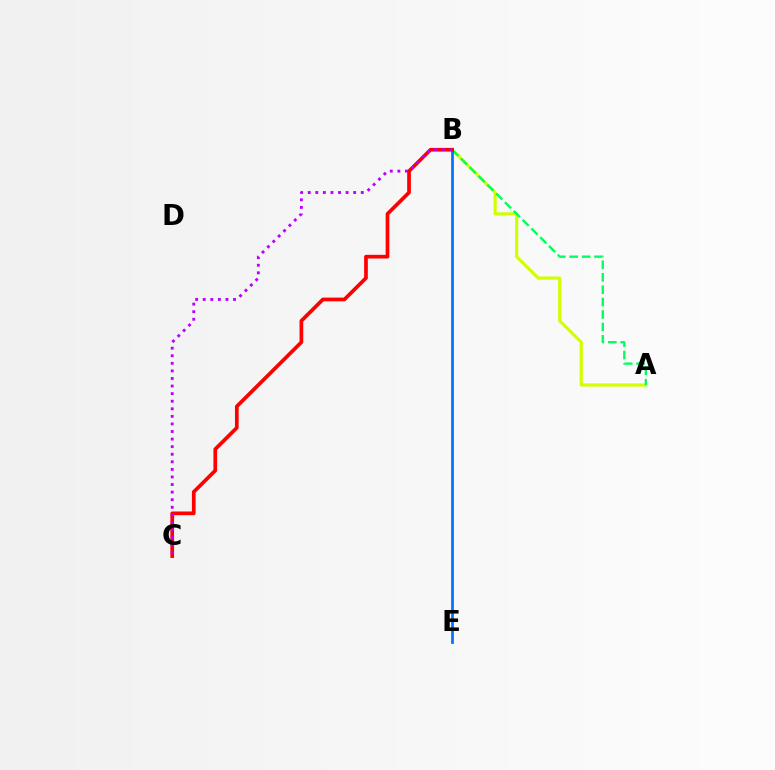{('A', 'B'): [{'color': '#d1ff00', 'line_style': 'solid', 'thickness': 2.28}, {'color': '#00ff5c', 'line_style': 'dashed', 'thickness': 1.69}], ('B', 'E'): [{'color': '#0074ff', 'line_style': 'solid', 'thickness': 1.98}], ('B', 'C'): [{'color': '#ff0000', 'line_style': 'solid', 'thickness': 2.66}, {'color': '#b900ff', 'line_style': 'dotted', 'thickness': 2.06}]}